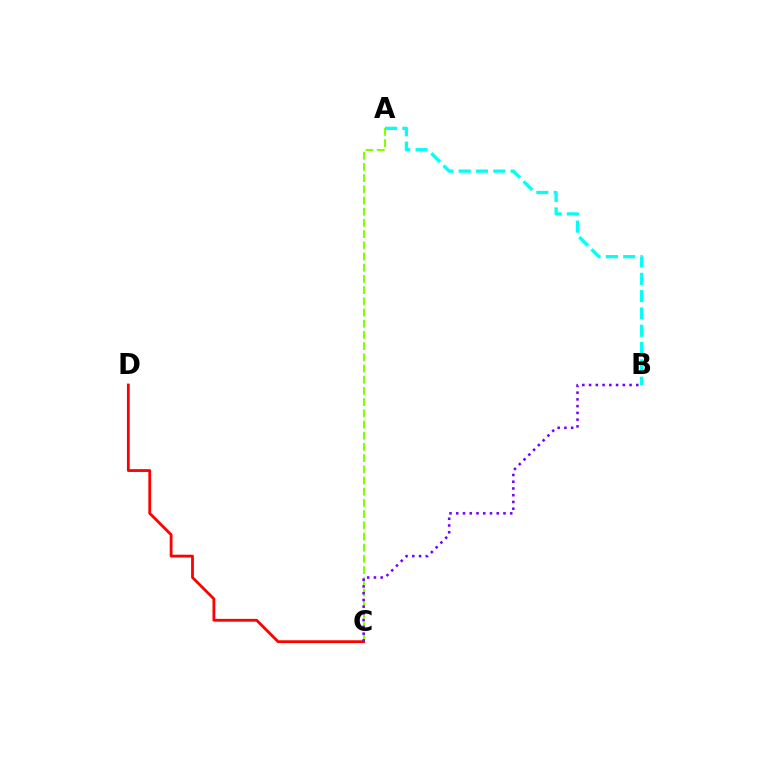{('C', 'D'): [{'color': '#ff0000', 'line_style': 'solid', 'thickness': 2.01}], ('A', 'C'): [{'color': '#84ff00', 'line_style': 'dashed', 'thickness': 1.52}], ('A', 'B'): [{'color': '#00fff6', 'line_style': 'dashed', 'thickness': 2.35}], ('B', 'C'): [{'color': '#7200ff', 'line_style': 'dotted', 'thickness': 1.83}]}